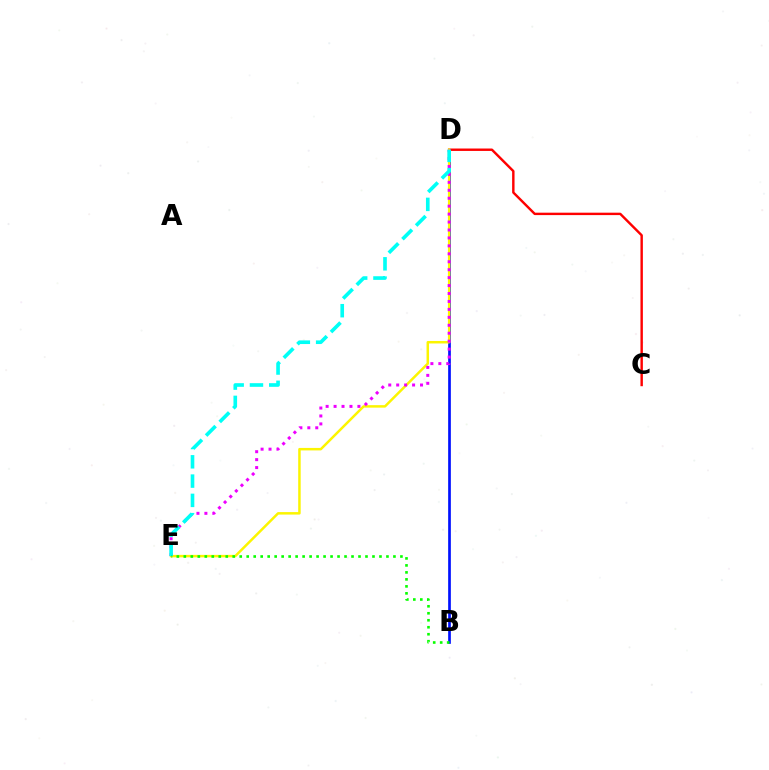{('C', 'D'): [{'color': '#ff0000', 'line_style': 'solid', 'thickness': 1.74}], ('B', 'D'): [{'color': '#0010ff', 'line_style': 'solid', 'thickness': 1.94}], ('D', 'E'): [{'color': '#fcf500', 'line_style': 'solid', 'thickness': 1.79}, {'color': '#ee00ff', 'line_style': 'dotted', 'thickness': 2.16}, {'color': '#00fff6', 'line_style': 'dashed', 'thickness': 2.62}], ('B', 'E'): [{'color': '#08ff00', 'line_style': 'dotted', 'thickness': 1.9}]}